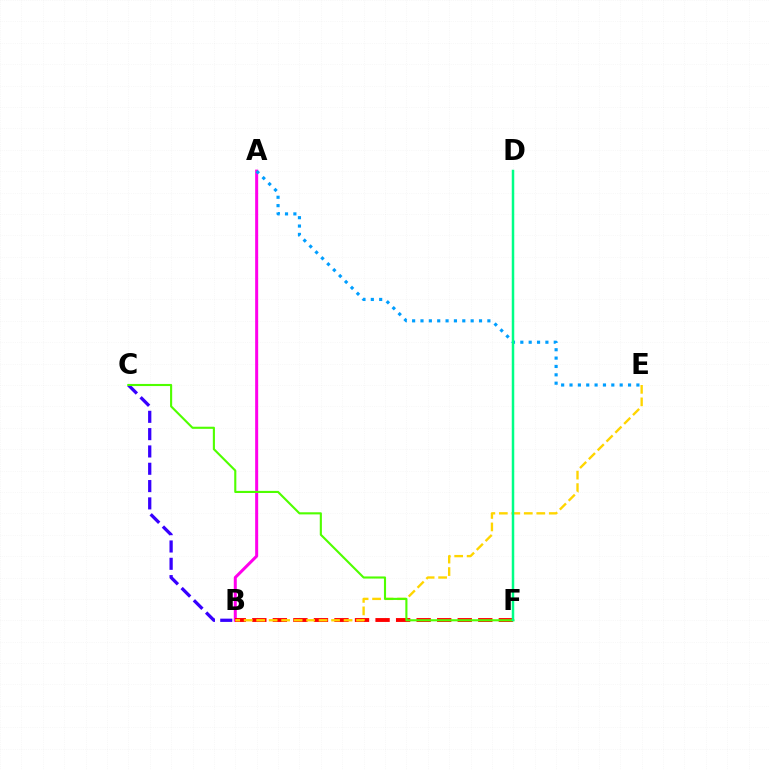{('A', 'B'): [{'color': '#ff00ed', 'line_style': 'solid', 'thickness': 2.17}], ('A', 'E'): [{'color': '#009eff', 'line_style': 'dotted', 'thickness': 2.27}], ('B', 'F'): [{'color': '#ff0000', 'line_style': 'dashed', 'thickness': 2.79}], ('B', 'C'): [{'color': '#3700ff', 'line_style': 'dashed', 'thickness': 2.35}], ('B', 'E'): [{'color': '#ffd500', 'line_style': 'dashed', 'thickness': 1.7}], ('C', 'F'): [{'color': '#4fff00', 'line_style': 'solid', 'thickness': 1.53}], ('D', 'F'): [{'color': '#00ff86', 'line_style': 'solid', 'thickness': 1.8}]}